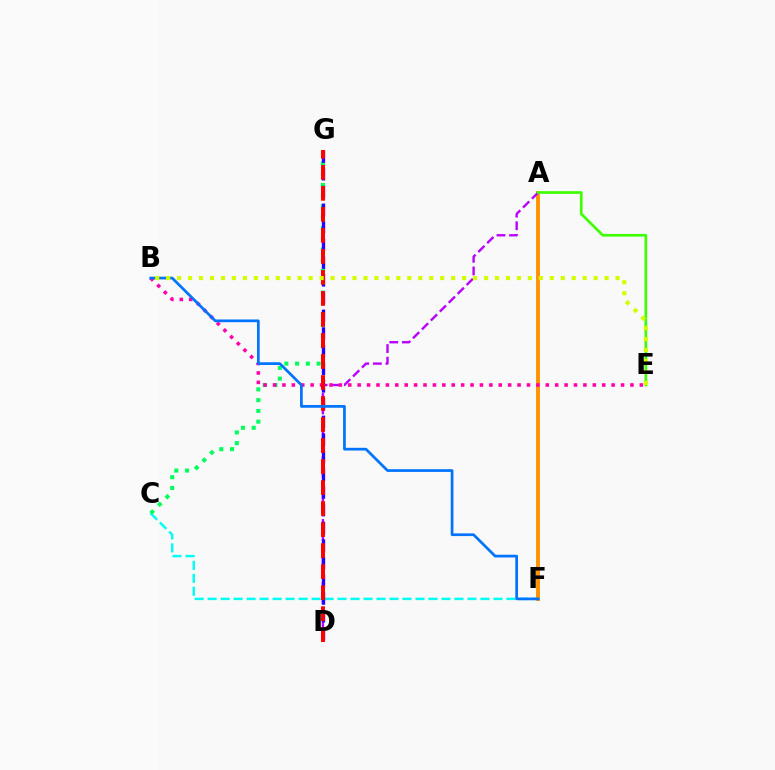{('C', 'F'): [{'color': '#00fff6', 'line_style': 'dashed', 'thickness': 1.76}], ('A', 'F'): [{'color': '#ff9400', 'line_style': 'solid', 'thickness': 2.82}], ('A', 'D'): [{'color': '#b900ff', 'line_style': 'dashed', 'thickness': 1.71}], ('C', 'G'): [{'color': '#00ff5c', 'line_style': 'dotted', 'thickness': 2.92}], ('D', 'G'): [{'color': '#2500ff', 'line_style': 'dashed', 'thickness': 2.4}, {'color': '#ff0000', 'line_style': 'dashed', 'thickness': 2.85}], ('A', 'E'): [{'color': '#3dff00', 'line_style': 'solid', 'thickness': 1.92}], ('B', 'E'): [{'color': '#ff00ac', 'line_style': 'dotted', 'thickness': 2.56}, {'color': '#d1ff00', 'line_style': 'dotted', 'thickness': 2.98}], ('B', 'F'): [{'color': '#0074ff', 'line_style': 'solid', 'thickness': 1.96}]}